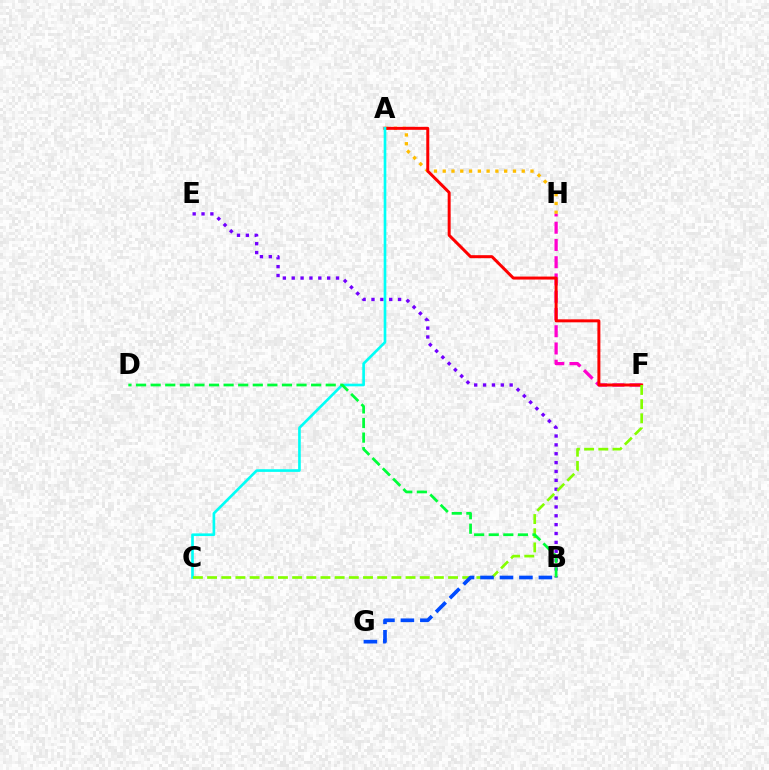{('A', 'H'): [{'color': '#ffbd00', 'line_style': 'dotted', 'thickness': 2.39}], ('F', 'H'): [{'color': '#ff00cf', 'line_style': 'dashed', 'thickness': 2.34}], ('B', 'E'): [{'color': '#7200ff', 'line_style': 'dotted', 'thickness': 2.41}], ('A', 'F'): [{'color': '#ff0000', 'line_style': 'solid', 'thickness': 2.15}], ('A', 'C'): [{'color': '#00fff6', 'line_style': 'solid', 'thickness': 1.91}], ('C', 'F'): [{'color': '#84ff00', 'line_style': 'dashed', 'thickness': 1.93}], ('B', 'D'): [{'color': '#00ff39', 'line_style': 'dashed', 'thickness': 1.98}], ('B', 'G'): [{'color': '#004bff', 'line_style': 'dashed', 'thickness': 2.64}]}